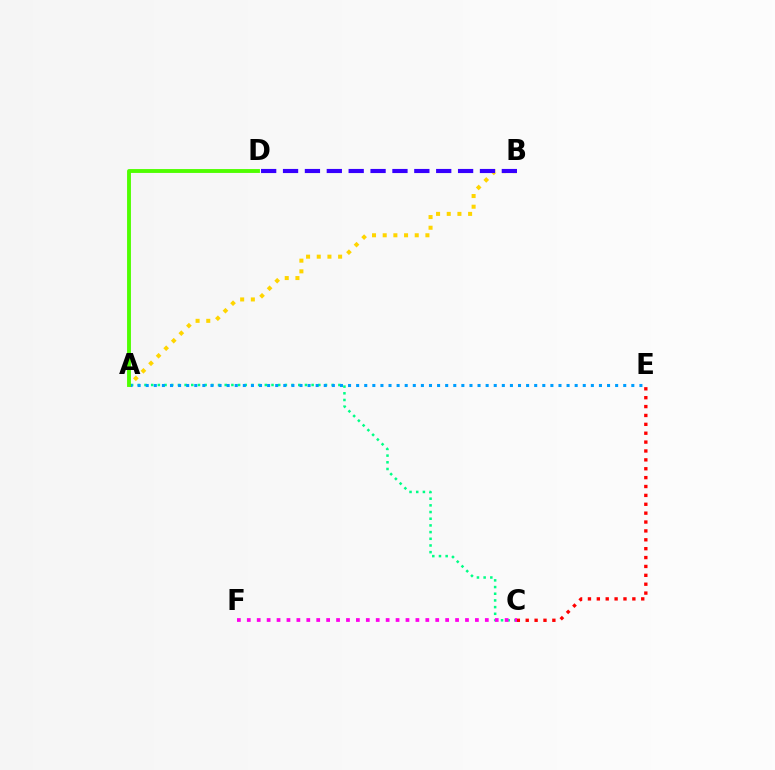{('A', 'C'): [{'color': '#00ff86', 'line_style': 'dotted', 'thickness': 1.82}], ('C', 'E'): [{'color': '#ff0000', 'line_style': 'dotted', 'thickness': 2.41}], ('A', 'E'): [{'color': '#009eff', 'line_style': 'dotted', 'thickness': 2.2}], ('A', 'B'): [{'color': '#ffd500', 'line_style': 'dotted', 'thickness': 2.9}], ('B', 'D'): [{'color': '#3700ff', 'line_style': 'dashed', 'thickness': 2.97}], ('C', 'F'): [{'color': '#ff00ed', 'line_style': 'dotted', 'thickness': 2.69}], ('A', 'D'): [{'color': '#4fff00', 'line_style': 'solid', 'thickness': 2.79}]}